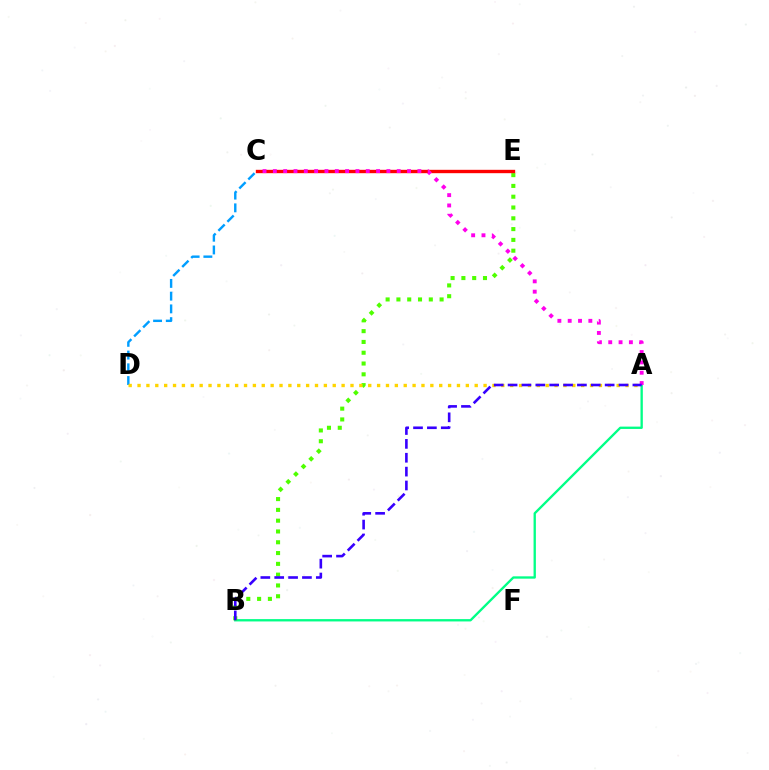{('C', 'D'): [{'color': '#009eff', 'line_style': 'dashed', 'thickness': 1.73}], ('A', 'B'): [{'color': '#00ff86', 'line_style': 'solid', 'thickness': 1.68}, {'color': '#3700ff', 'line_style': 'dashed', 'thickness': 1.88}], ('B', 'E'): [{'color': '#4fff00', 'line_style': 'dotted', 'thickness': 2.93}], ('A', 'D'): [{'color': '#ffd500', 'line_style': 'dotted', 'thickness': 2.41}], ('C', 'E'): [{'color': '#ff0000', 'line_style': 'solid', 'thickness': 2.42}], ('A', 'C'): [{'color': '#ff00ed', 'line_style': 'dotted', 'thickness': 2.8}]}